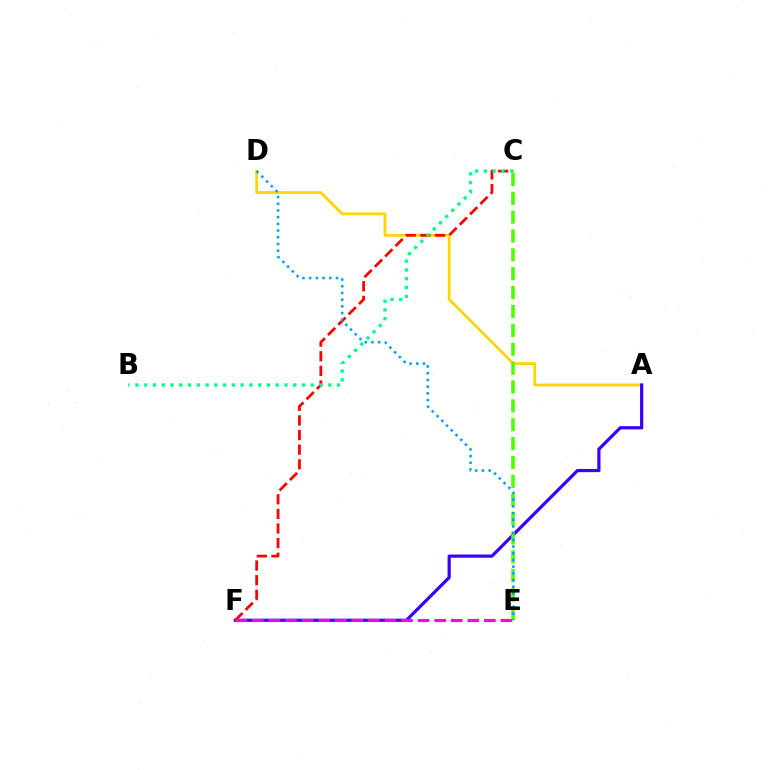{('A', 'D'): [{'color': '#ffd500', 'line_style': 'solid', 'thickness': 2.0}], ('A', 'F'): [{'color': '#3700ff', 'line_style': 'solid', 'thickness': 2.3}], ('C', 'F'): [{'color': '#ff0000', 'line_style': 'dashed', 'thickness': 1.99}], ('E', 'F'): [{'color': '#ff00ed', 'line_style': 'dashed', 'thickness': 2.25}], ('C', 'E'): [{'color': '#4fff00', 'line_style': 'dashed', 'thickness': 2.56}], ('B', 'C'): [{'color': '#00ff86', 'line_style': 'dotted', 'thickness': 2.38}], ('D', 'E'): [{'color': '#009eff', 'line_style': 'dotted', 'thickness': 1.82}]}